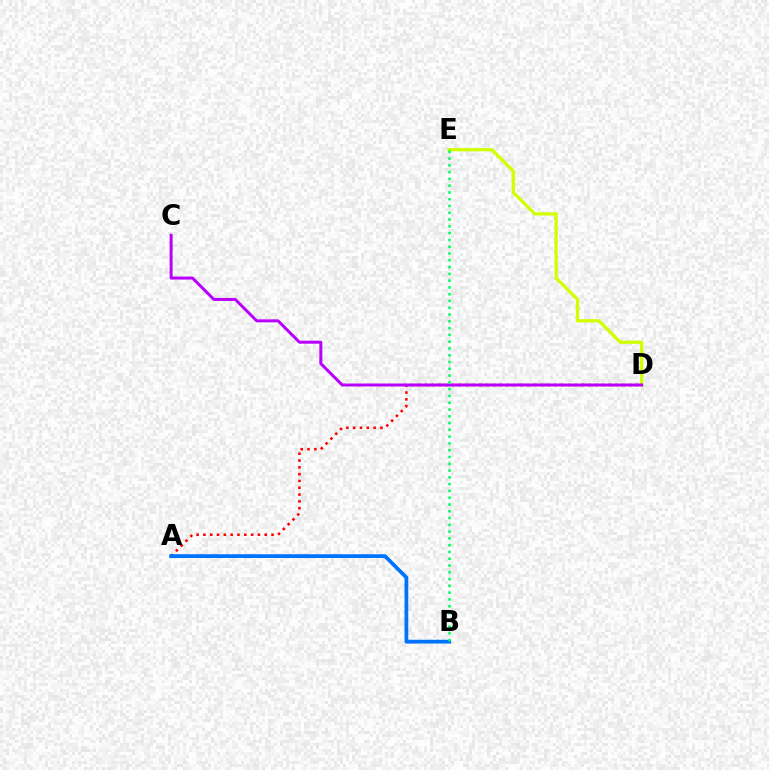{('D', 'E'): [{'color': '#d1ff00', 'line_style': 'solid', 'thickness': 2.35}], ('A', 'D'): [{'color': '#ff0000', 'line_style': 'dotted', 'thickness': 1.85}], ('A', 'B'): [{'color': '#0074ff', 'line_style': 'solid', 'thickness': 2.72}], ('C', 'D'): [{'color': '#b900ff', 'line_style': 'solid', 'thickness': 2.15}], ('B', 'E'): [{'color': '#00ff5c', 'line_style': 'dotted', 'thickness': 1.84}]}